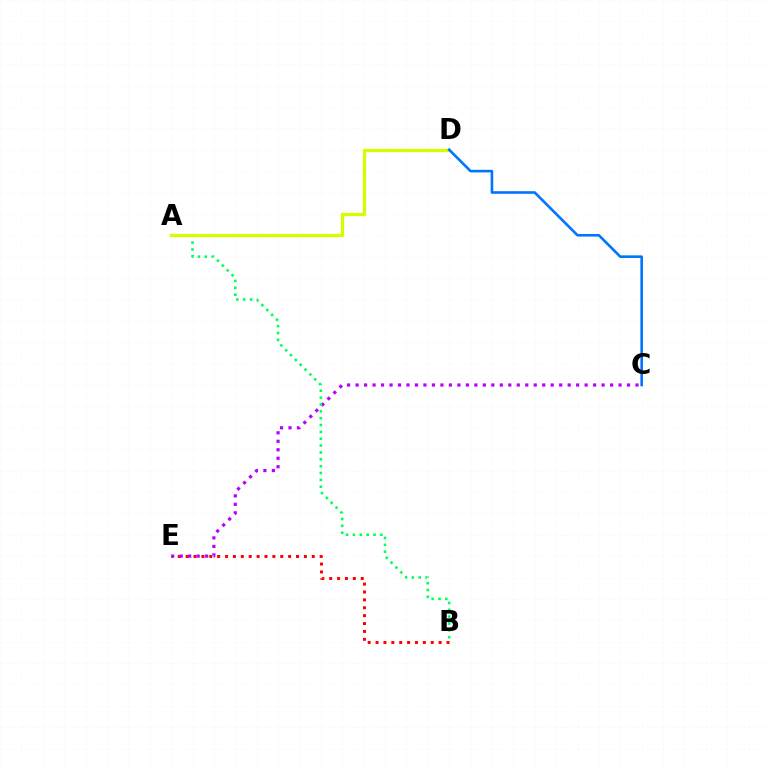{('B', 'E'): [{'color': '#ff0000', 'line_style': 'dotted', 'thickness': 2.14}], ('C', 'E'): [{'color': '#b900ff', 'line_style': 'dotted', 'thickness': 2.3}], ('A', 'B'): [{'color': '#00ff5c', 'line_style': 'dotted', 'thickness': 1.86}], ('A', 'D'): [{'color': '#d1ff00', 'line_style': 'solid', 'thickness': 2.33}], ('C', 'D'): [{'color': '#0074ff', 'line_style': 'solid', 'thickness': 1.88}]}